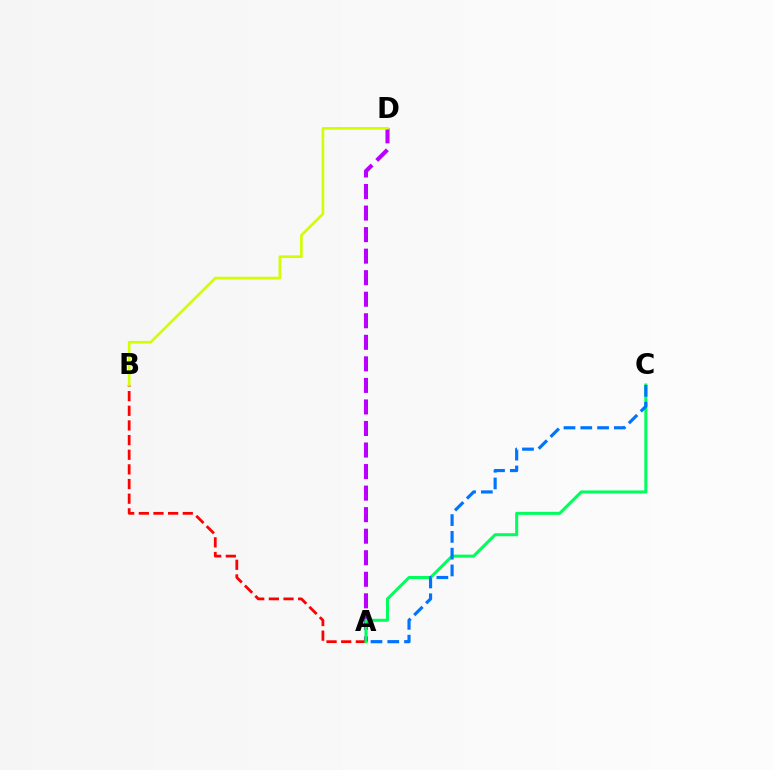{('A', 'D'): [{'color': '#b900ff', 'line_style': 'dashed', 'thickness': 2.93}], ('A', 'B'): [{'color': '#ff0000', 'line_style': 'dashed', 'thickness': 1.99}], ('A', 'C'): [{'color': '#00ff5c', 'line_style': 'solid', 'thickness': 2.18}, {'color': '#0074ff', 'line_style': 'dashed', 'thickness': 2.28}], ('B', 'D'): [{'color': '#d1ff00', 'line_style': 'solid', 'thickness': 1.9}]}